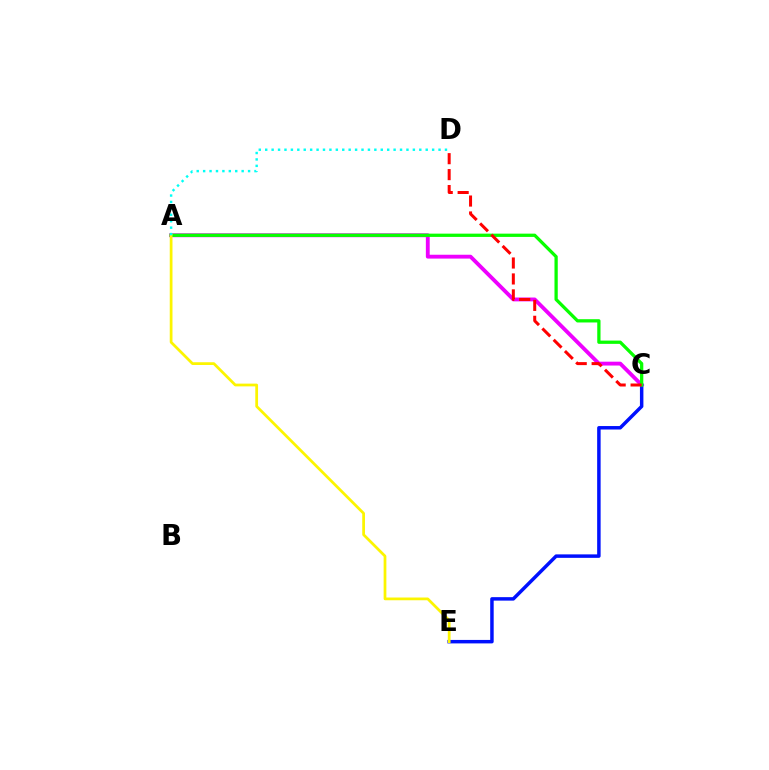{('A', 'C'): [{'color': '#ee00ff', 'line_style': 'solid', 'thickness': 2.77}, {'color': '#08ff00', 'line_style': 'solid', 'thickness': 2.35}], ('C', 'E'): [{'color': '#0010ff', 'line_style': 'solid', 'thickness': 2.5}], ('C', 'D'): [{'color': '#ff0000', 'line_style': 'dashed', 'thickness': 2.16}], ('A', 'E'): [{'color': '#fcf500', 'line_style': 'solid', 'thickness': 1.98}], ('A', 'D'): [{'color': '#00fff6', 'line_style': 'dotted', 'thickness': 1.74}]}